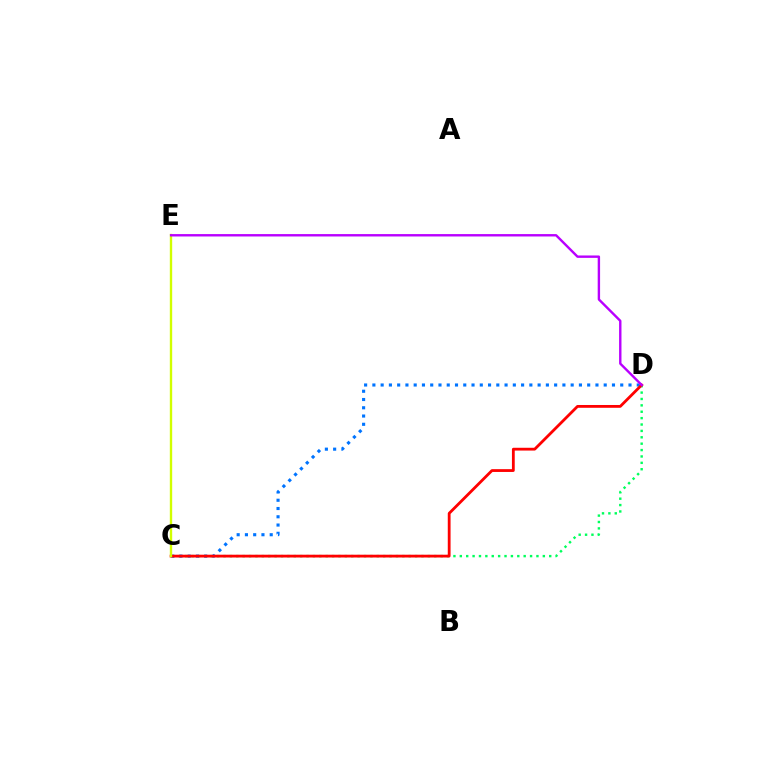{('C', 'D'): [{'color': '#00ff5c', 'line_style': 'dotted', 'thickness': 1.74}, {'color': '#0074ff', 'line_style': 'dotted', 'thickness': 2.24}, {'color': '#ff0000', 'line_style': 'solid', 'thickness': 2.01}], ('C', 'E'): [{'color': '#d1ff00', 'line_style': 'solid', 'thickness': 1.7}], ('D', 'E'): [{'color': '#b900ff', 'line_style': 'solid', 'thickness': 1.72}]}